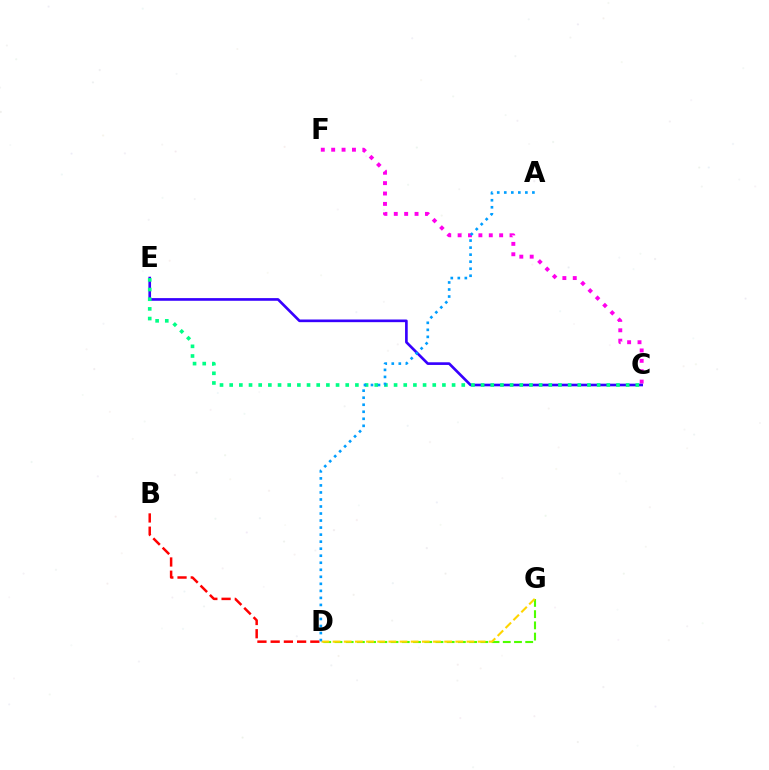{('B', 'D'): [{'color': '#ff0000', 'line_style': 'dashed', 'thickness': 1.8}], ('C', 'F'): [{'color': '#ff00ed', 'line_style': 'dotted', 'thickness': 2.82}], ('D', 'G'): [{'color': '#4fff00', 'line_style': 'dashed', 'thickness': 1.52}, {'color': '#ffd500', 'line_style': 'dashed', 'thickness': 1.52}], ('C', 'E'): [{'color': '#3700ff', 'line_style': 'solid', 'thickness': 1.92}, {'color': '#00ff86', 'line_style': 'dotted', 'thickness': 2.63}], ('A', 'D'): [{'color': '#009eff', 'line_style': 'dotted', 'thickness': 1.91}]}